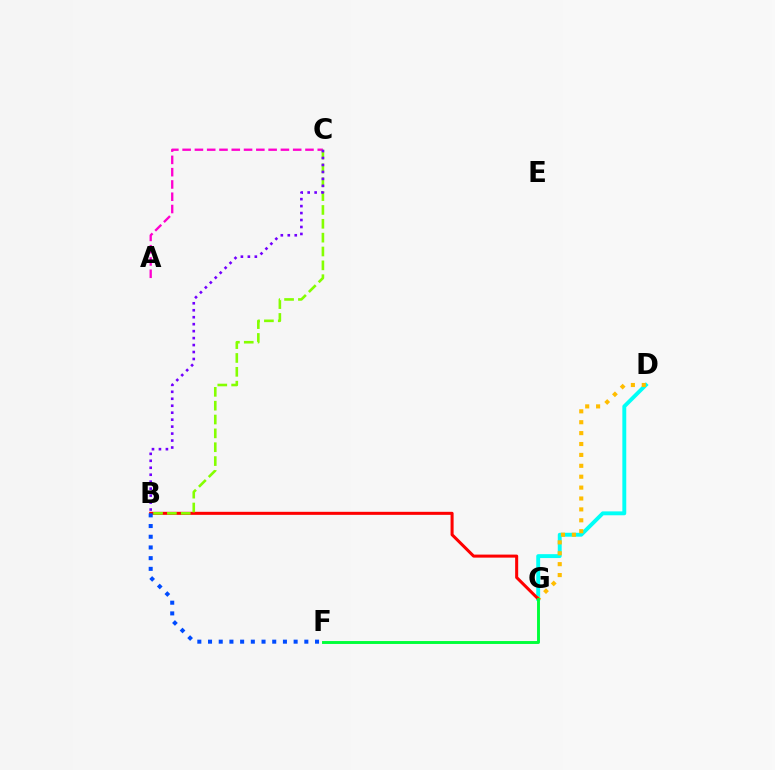{('D', 'G'): [{'color': '#00fff6', 'line_style': 'solid', 'thickness': 2.8}, {'color': '#ffbd00', 'line_style': 'dotted', 'thickness': 2.96}], ('A', 'C'): [{'color': '#ff00cf', 'line_style': 'dashed', 'thickness': 1.67}], ('B', 'G'): [{'color': '#ff0000', 'line_style': 'solid', 'thickness': 2.19}], ('B', 'C'): [{'color': '#84ff00', 'line_style': 'dashed', 'thickness': 1.88}, {'color': '#7200ff', 'line_style': 'dotted', 'thickness': 1.89}], ('F', 'G'): [{'color': '#00ff39', 'line_style': 'solid', 'thickness': 2.1}], ('B', 'F'): [{'color': '#004bff', 'line_style': 'dotted', 'thickness': 2.91}]}